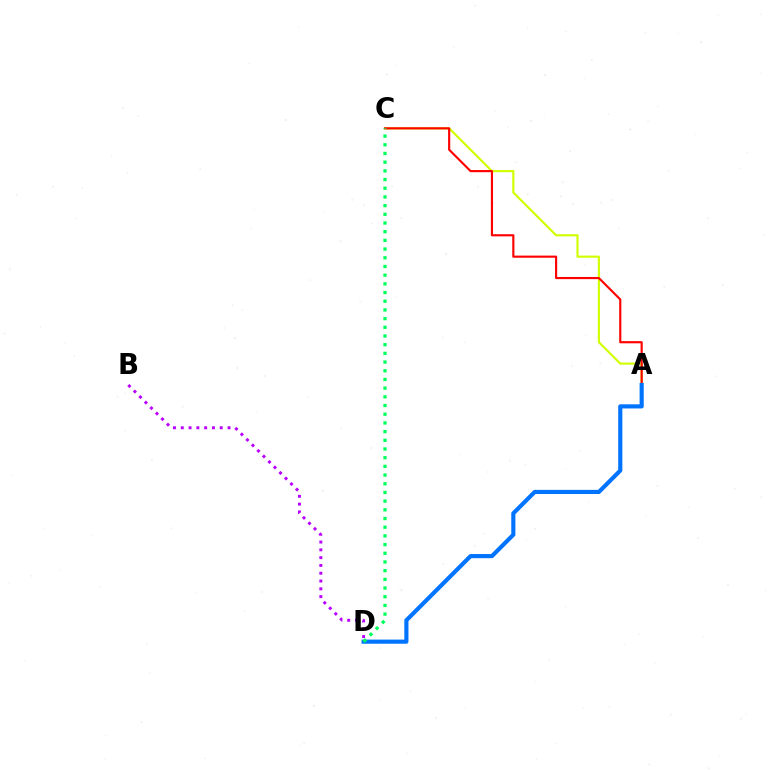{('A', 'C'): [{'color': '#d1ff00', 'line_style': 'solid', 'thickness': 1.55}, {'color': '#ff0000', 'line_style': 'solid', 'thickness': 1.55}], ('A', 'D'): [{'color': '#0074ff', 'line_style': 'solid', 'thickness': 2.98}], ('B', 'D'): [{'color': '#b900ff', 'line_style': 'dotted', 'thickness': 2.12}], ('C', 'D'): [{'color': '#00ff5c', 'line_style': 'dotted', 'thickness': 2.36}]}